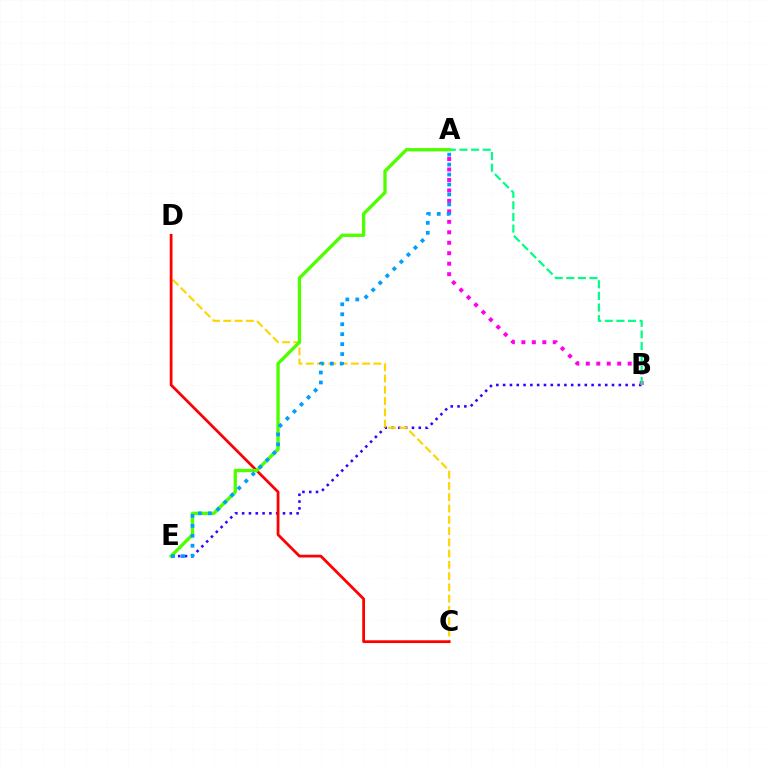{('B', 'E'): [{'color': '#3700ff', 'line_style': 'dotted', 'thickness': 1.85}], ('A', 'B'): [{'color': '#ff00ed', 'line_style': 'dotted', 'thickness': 2.84}, {'color': '#00ff86', 'line_style': 'dashed', 'thickness': 1.58}], ('C', 'D'): [{'color': '#ffd500', 'line_style': 'dashed', 'thickness': 1.53}, {'color': '#ff0000', 'line_style': 'solid', 'thickness': 1.99}], ('A', 'E'): [{'color': '#4fff00', 'line_style': 'solid', 'thickness': 2.4}, {'color': '#009eff', 'line_style': 'dotted', 'thickness': 2.7}]}